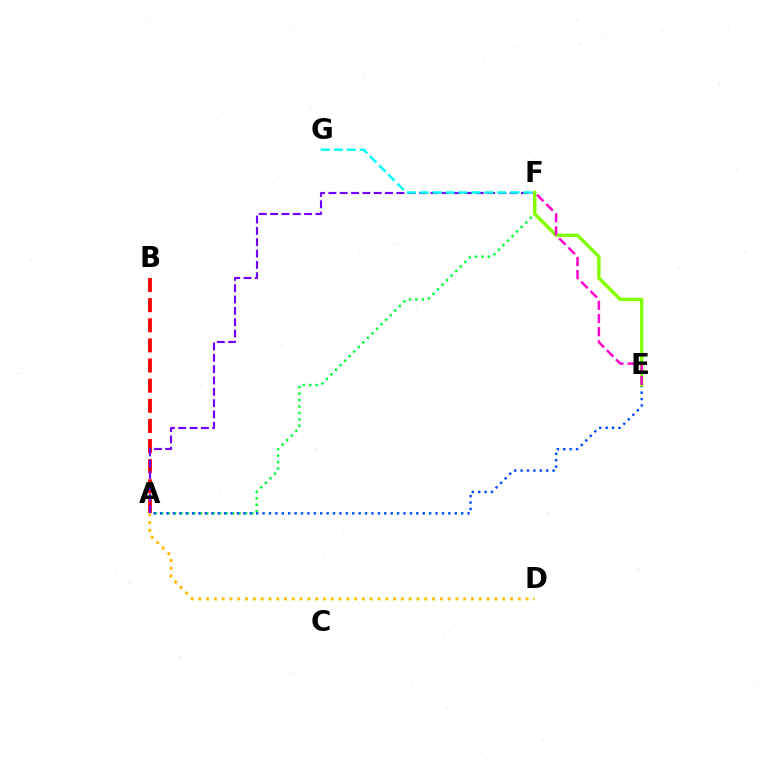{('A', 'B'): [{'color': '#ff0000', 'line_style': 'dashed', 'thickness': 2.73}], ('A', 'F'): [{'color': '#00ff39', 'line_style': 'dotted', 'thickness': 1.75}, {'color': '#7200ff', 'line_style': 'dashed', 'thickness': 1.54}], ('A', 'D'): [{'color': '#ffbd00', 'line_style': 'dotted', 'thickness': 2.12}], ('A', 'E'): [{'color': '#004bff', 'line_style': 'dotted', 'thickness': 1.74}], ('E', 'F'): [{'color': '#84ff00', 'line_style': 'solid', 'thickness': 2.48}, {'color': '#ff00cf', 'line_style': 'dashed', 'thickness': 1.79}], ('F', 'G'): [{'color': '#00fff6', 'line_style': 'dashed', 'thickness': 1.76}]}